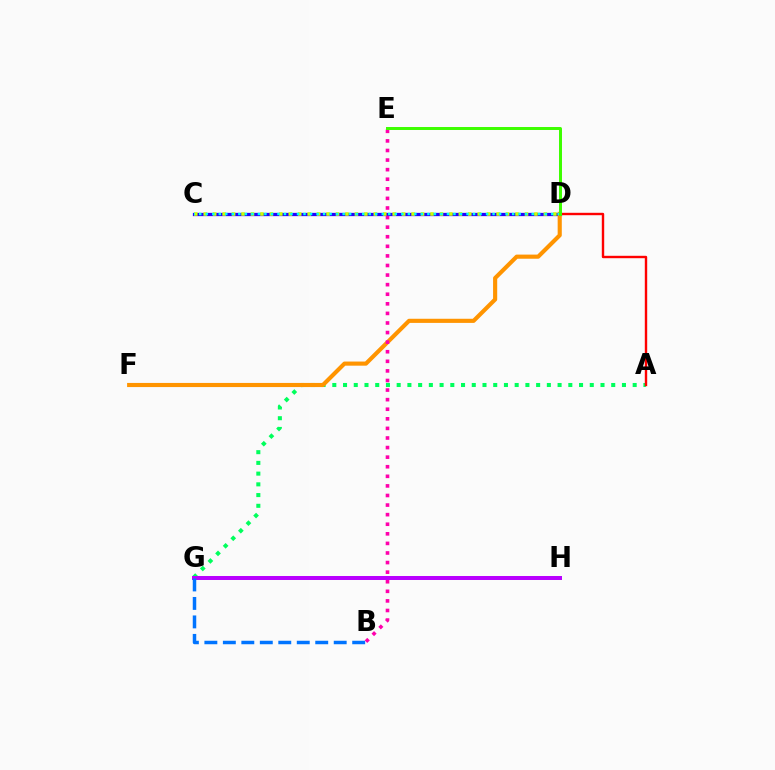{('A', 'G'): [{'color': '#00ff5c', 'line_style': 'dotted', 'thickness': 2.91}], ('G', 'H'): [{'color': '#b900ff', 'line_style': 'solid', 'thickness': 2.87}], ('C', 'D'): [{'color': '#2500ff', 'line_style': 'solid', 'thickness': 2.35}, {'color': '#d1ff00', 'line_style': 'dotted', 'thickness': 2.57}, {'color': '#00fff6', 'line_style': 'dotted', 'thickness': 1.77}], ('D', 'F'): [{'color': '#ff9400', 'line_style': 'solid', 'thickness': 2.97}], ('A', 'D'): [{'color': '#ff0000', 'line_style': 'solid', 'thickness': 1.73}], ('B', 'E'): [{'color': '#ff00ac', 'line_style': 'dotted', 'thickness': 2.6}], ('B', 'G'): [{'color': '#0074ff', 'line_style': 'dashed', 'thickness': 2.51}], ('D', 'E'): [{'color': '#3dff00', 'line_style': 'solid', 'thickness': 2.14}]}